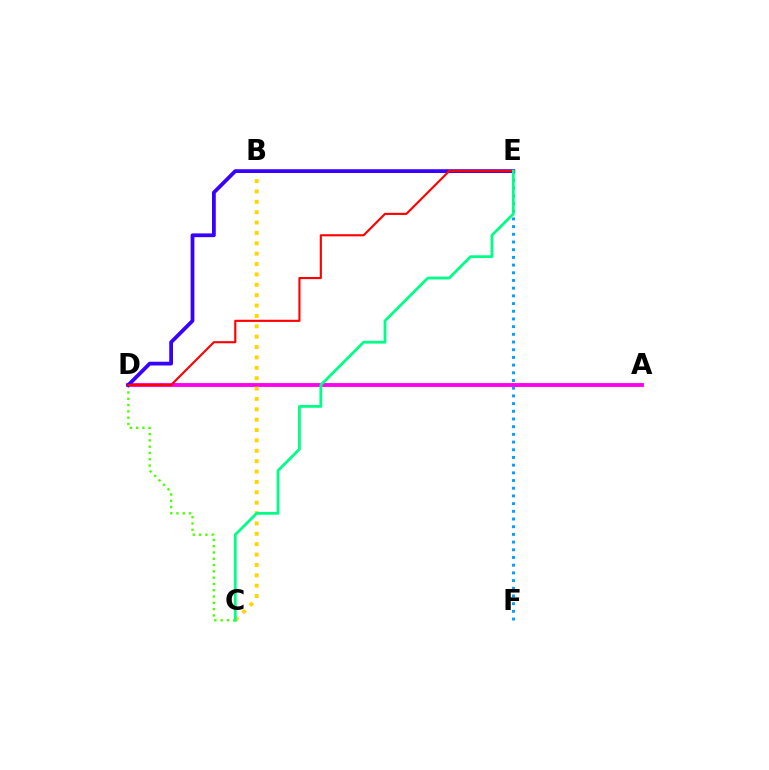{('E', 'F'): [{'color': '#009eff', 'line_style': 'dotted', 'thickness': 2.09}], ('A', 'D'): [{'color': '#ff00ed', 'line_style': 'solid', 'thickness': 2.78}], ('C', 'D'): [{'color': '#4fff00', 'line_style': 'dotted', 'thickness': 1.71}], ('B', 'C'): [{'color': '#ffd500', 'line_style': 'dotted', 'thickness': 2.82}], ('D', 'E'): [{'color': '#3700ff', 'line_style': 'solid', 'thickness': 2.71}, {'color': '#ff0000', 'line_style': 'solid', 'thickness': 1.53}], ('C', 'E'): [{'color': '#00ff86', 'line_style': 'solid', 'thickness': 2.01}]}